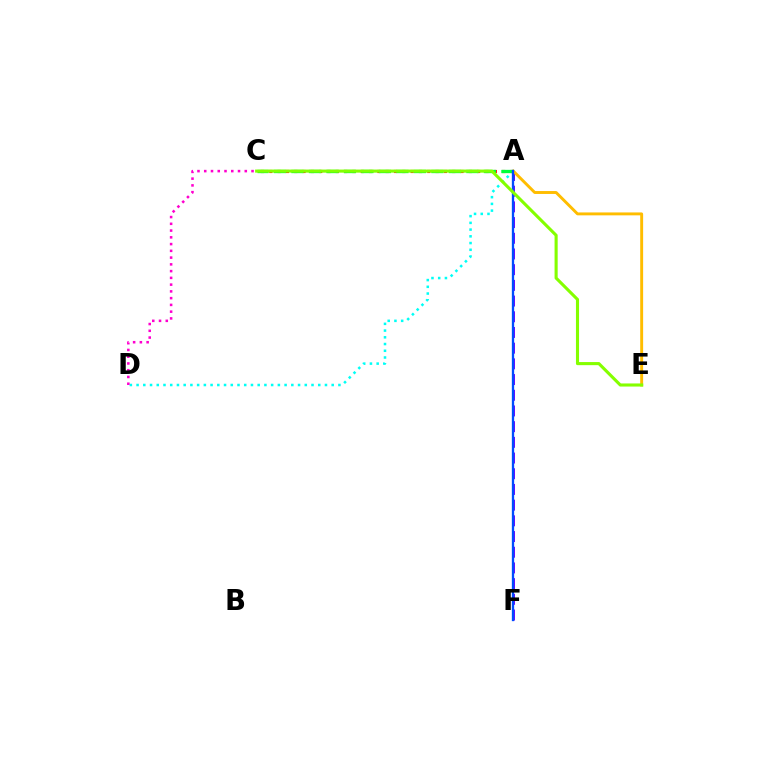{('A', 'D'): [{'color': '#00fff6', 'line_style': 'dotted', 'thickness': 1.83}], ('C', 'D'): [{'color': '#ff00cf', 'line_style': 'dotted', 'thickness': 1.84}], ('A', 'F'): [{'color': '#7200ff', 'line_style': 'dashed', 'thickness': 2.13}, {'color': '#004bff', 'line_style': 'solid', 'thickness': 1.67}], ('A', 'C'): [{'color': '#ff0000', 'line_style': 'dotted', 'thickness': 2.26}, {'color': '#00ff39', 'line_style': 'dashed', 'thickness': 2.38}], ('A', 'E'): [{'color': '#ffbd00', 'line_style': 'solid', 'thickness': 2.1}], ('C', 'E'): [{'color': '#84ff00', 'line_style': 'solid', 'thickness': 2.23}]}